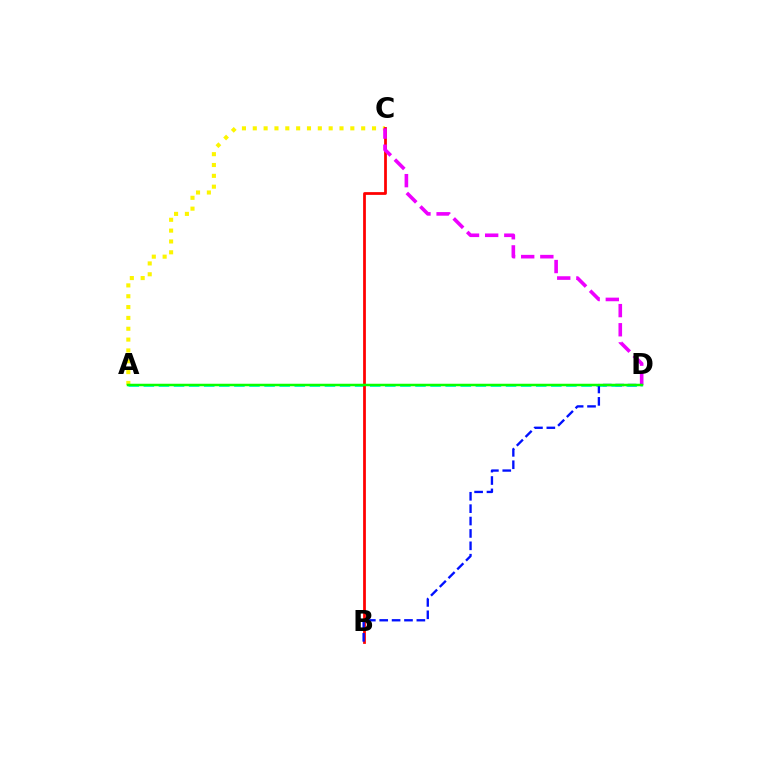{('A', 'C'): [{'color': '#fcf500', 'line_style': 'dotted', 'thickness': 2.95}], ('A', 'D'): [{'color': '#00fff6', 'line_style': 'dashed', 'thickness': 2.05}, {'color': '#08ff00', 'line_style': 'solid', 'thickness': 1.8}], ('B', 'C'): [{'color': '#ff0000', 'line_style': 'solid', 'thickness': 1.98}], ('C', 'D'): [{'color': '#ee00ff', 'line_style': 'dashed', 'thickness': 2.6}], ('B', 'D'): [{'color': '#0010ff', 'line_style': 'dashed', 'thickness': 1.68}]}